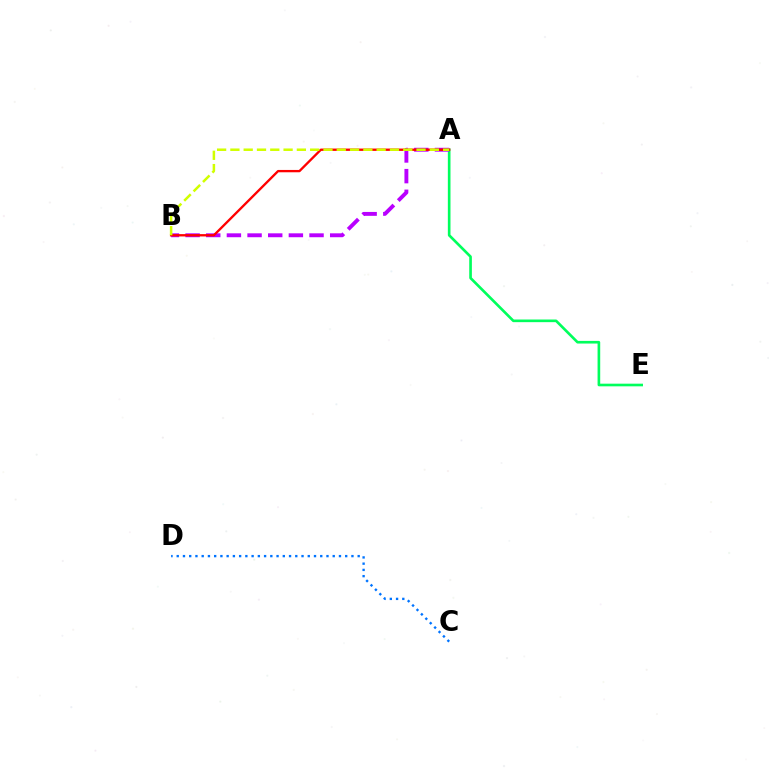{('A', 'E'): [{'color': '#00ff5c', 'line_style': 'solid', 'thickness': 1.91}], ('C', 'D'): [{'color': '#0074ff', 'line_style': 'dotted', 'thickness': 1.7}], ('A', 'B'): [{'color': '#b900ff', 'line_style': 'dashed', 'thickness': 2.81}, {'color': '#ff0000', 'line_style': 'solid', 'thickness': 1.68}, {'color': '#d1ff00', 'line_style': 'dashed', 'thickness': 1.81}]}